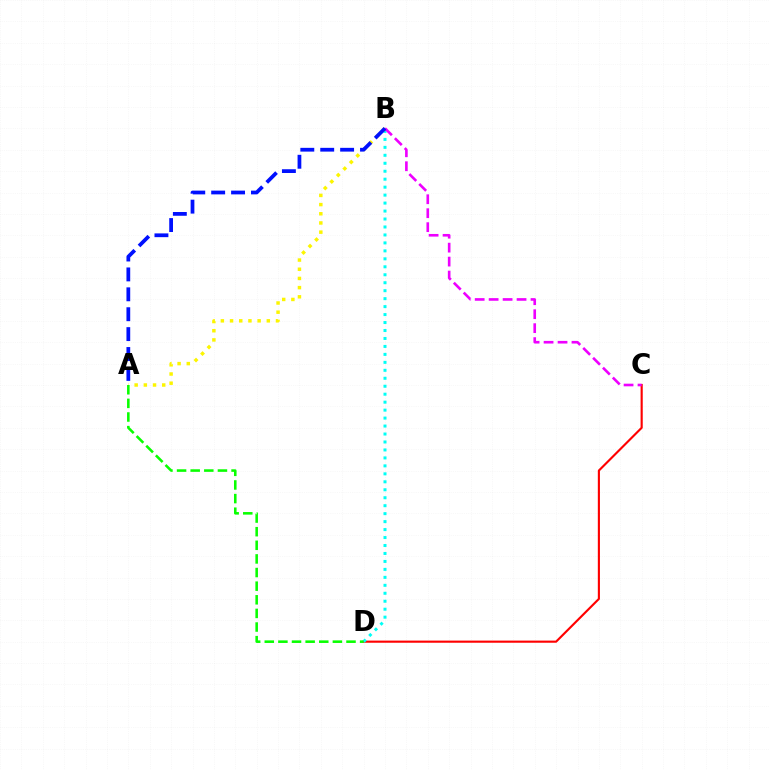{('C', 'D'): [{'color': '#ff0000', 'line_style': 'solid', 'thickness': 1.54}], ('B', 'D'): [{'color': '#00fff6', 'line_style': 'dotted', 'thickness': 2.16}], ('A', 'B'): [{'color': '#fcf500', 'line_style': 'dotted', 'thickness': 2.5}, {'color': '#0010ff', 'line_style': 'dashed', 'thickness': 2.7}], ('A', 'D'): [{'color': '#08ff00', 'line_style': 'dashed', 'thickness': 1.85}], ('B', 'C'): [{'color': '#ee00ff', 'line_style': 'dashed', 'thickness': 1.9}]}